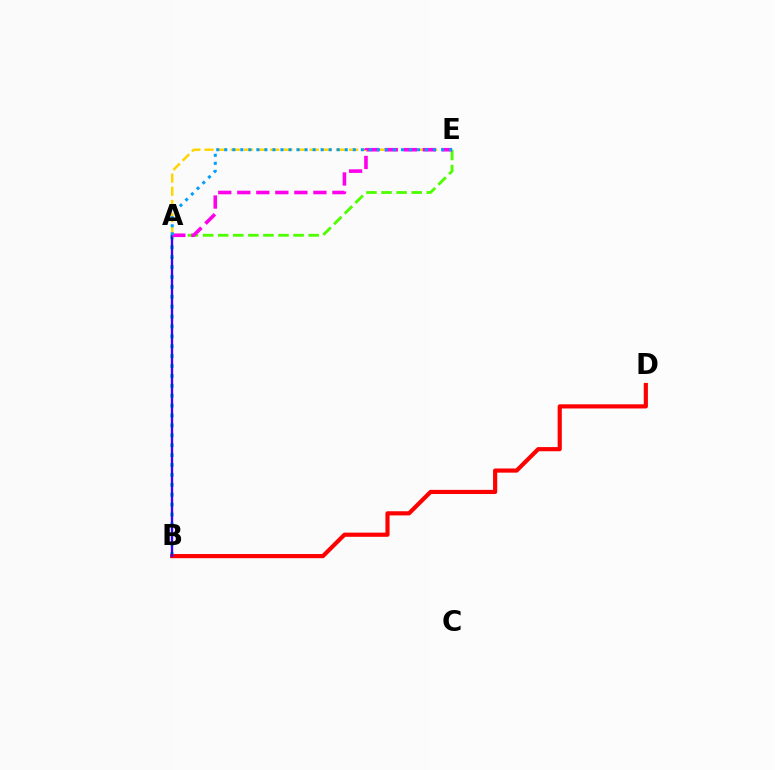{('A', 'B'): [{'color': '#00ff86', 'line_style': 'dotted', 'thickness': 2.69}, {'color': '#3700ff', 'line_style': 'solid', 'thickness': 1.68}], ('A', 'E'): [{'color': '#ffd500', 'line_style': 'dashed', 'thickness': 1.79}, {'color': '#4fff00', 'line_style': 'dashed', 'thickness': 2.05}, {'color': '#ff00ed', 'line_style': 'dashed', 'thickness': 2.58}, {'color': '#009eff', 'line_style': 'dotted', 'thickness': 2.18}], ('B', 'D'): [{'color': '#ff0000', 'line_style': 'solid', 'thickness': 3.0}]}